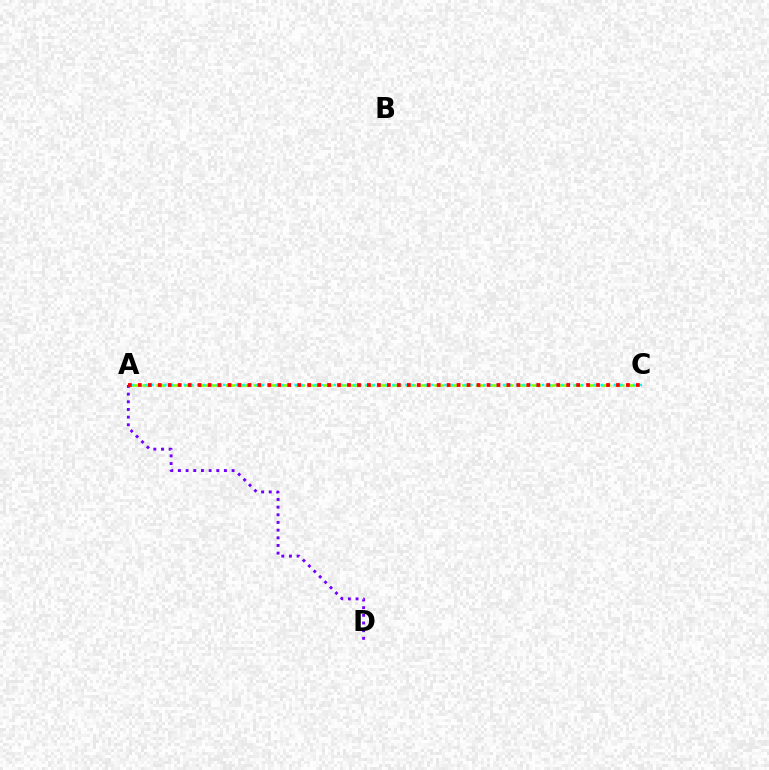{('A', 'C'): [{'color': '#84ff00', 'line_style': 'dashed', 'thickness': 1.89}, {'color': '#00fff6', 'line_style': 'dotted', 'thickness': 1.77}, {'color': '#ff0000', 'line_style': 'dotted', 'thickness': 2.71}], ('A', 'D'): [{'color': '#7200ff', 'line_style': 'dotted', 'thickness': 2.08}]}